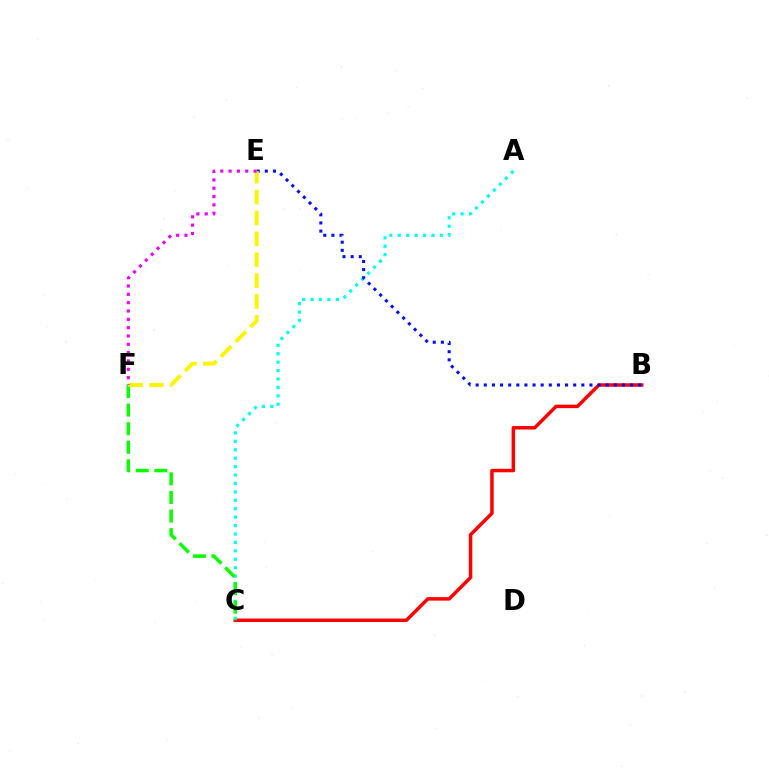{('B', 'C'): [{'color': '#ff0000', 'line_style': 'solid', 'thickness': 2.51}], ('A', 'C'): [{'color': '#00fff6', 'line_style': 'dotted', 'thickness': 2.29}], ('B', 'E'): [{'color': '#0010ff', 'line_style': 'dotted', 'thickness': 2.21}], ('C', 'F'): [{'color': '#08ff00', 'line_style': 'dashed', 'thickness': 2.53}], ('E', 'F'): [{'color': '#fcf500', 'line_style': 'dashed', 'thickness': 2.84}, {'color': '#ee00ff', 'line_style': 'dotted', 'thickness': 2.26}]}